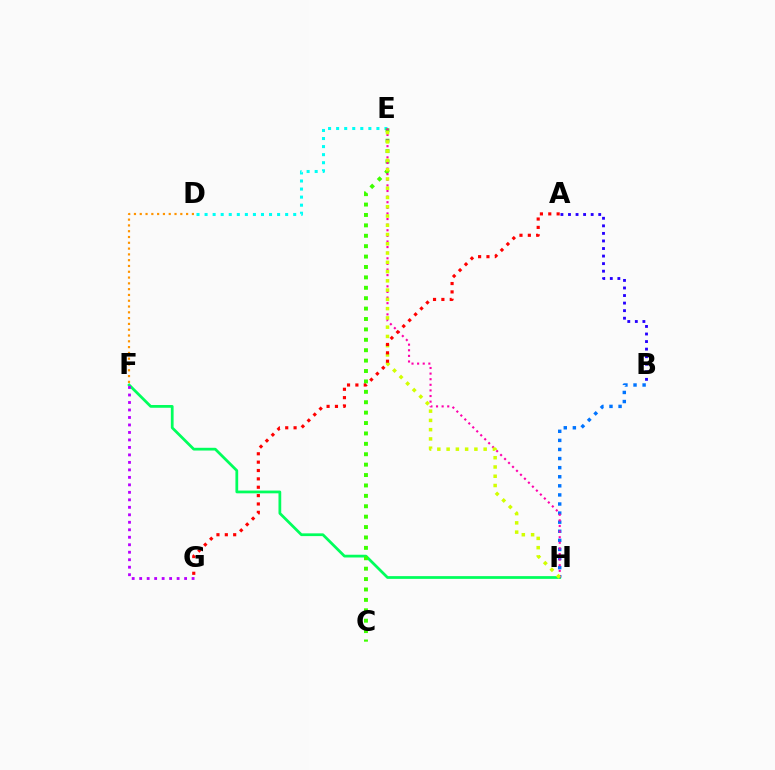{('D', 'E'): [{'color': '#00fff6', 'line_style': 'dotted', 'thickness': 2.19}], ('F', 'H'): [{'color': '#00ff5c', 'line_style': 'solid', 'thickness': 1.98}], ('C', 'E'): [{'color': '#3dff00', 'line_style': 'dotted', 'thickness': 2.83}], ('B', 'H'): [{'color': '#0074ff', 'line_style': 'dotted', 'thickness': 2.47}], ('E', 'H'): [{'color': '#ff00ac', 'line_style': 'dotted', 'thickness': 1.52}, {'color': '#d1ff00', 'line_style': 'dotted', 'thickness': 2.52}], ('F', 'G'): [{'color': '#b900ff', 'line_style': 'dotted', 'thickness': 2.03}], ('A', 'B'): [{'color': '#2500ff', 'line_style': 'dotted', 'thickness': 2.05}], ('D', 'F'): [{'color': '#ff9400', 'line_style': 'dotted', 'thickness': 1.57}], ('A', 'G'): [{'color': '#ff0000', 'line_style': 'dotted', 'thickness': 2.27}]}